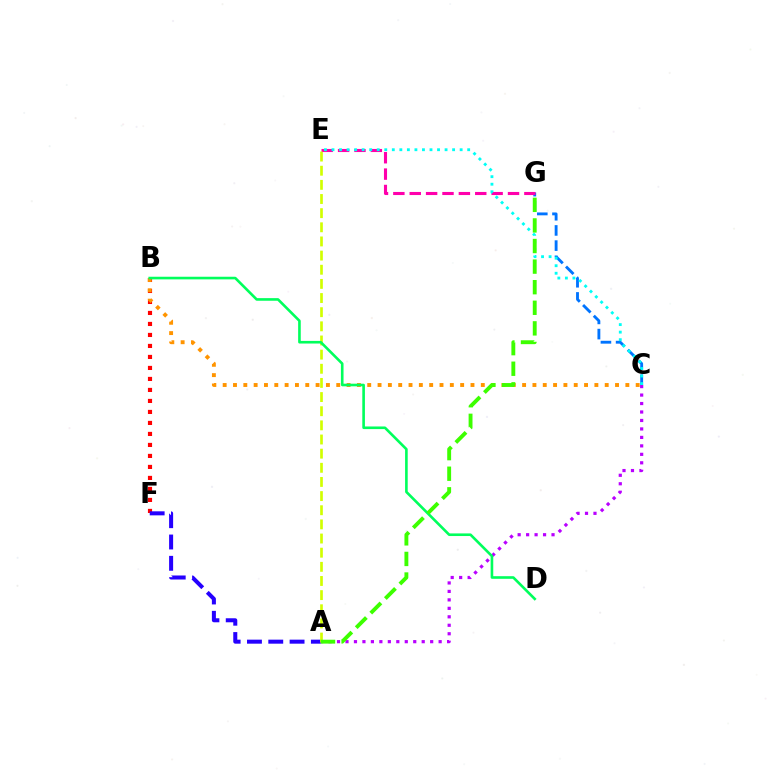{('C', 'G'): [{'color': '#0074ff', 'line_style': 'dashed', 'thickness': 2.06}], ('B', 'F'): [{'color': '#ff0000', 'line_style': 'dotted', 'thickness': 2.99}], ('E', 'G'): [{'color': '#ff00ac', 'line_style': 'dashed', 'thickness': 2.23}], ('A', 'F'): [{'color': '#2500ff', 'line_style': 'dashed', 'thickness': 2.89}], ('B', 'C'): [{'color': '#ff9400', 'line_style': 'dotted', 'thickness': 2.81}], ('A', 'C'): [{'color': '#b900ff', 'line_style': 'dotted', 'thickness': 2.3}], ('C', 'E'): [{'color': '#00fff6', 'line_style': 'dotted', 'thickness': 2.05}], ('A', 'E'): [{'color': '#d1ff00', 'line_style': 'dashed', 'thickness': 1.92}], ('B', 'D'): [{'color': '#00ff5c', 'line_style': 'solid', 'thickness': 1.89}], ('A', 'G'): [{'color': '#3dff00', 'line_style': 'dashed', 'thickness': 2.8}]}